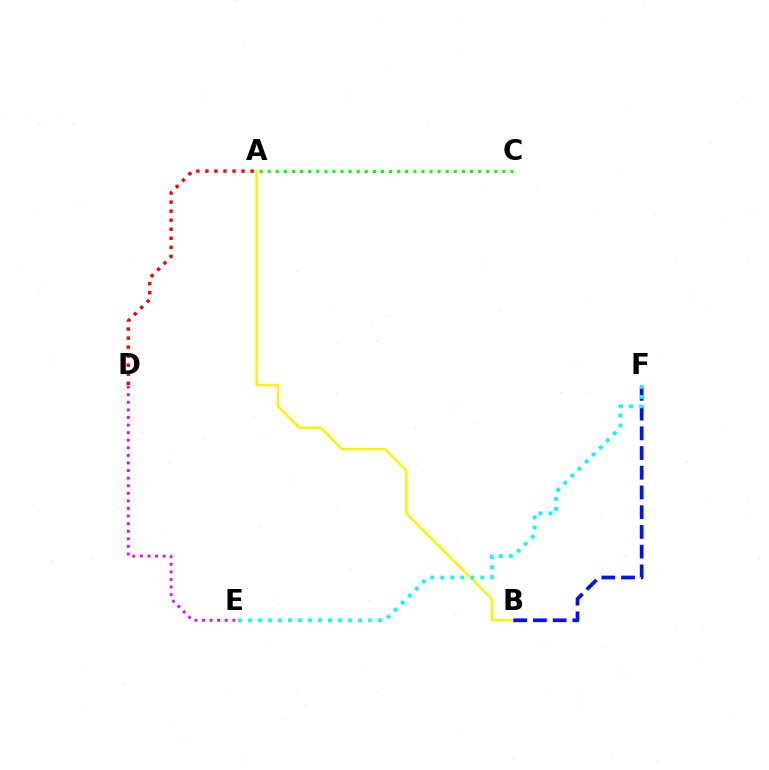{('A', 'C'): [{'color': '#08ff00', 'line_style': 'dotted', 'thickness': 2.2}], ('D', 'E'): [{'color': '#ee00ff', 'line_style': 'dotted', 'thickness': 2.06}], ('A', 'B'): [{'color': '#fcf500', 'line_style': 'solid', 'thickness': 1.79}], ('B', 'F'): [{'color': '#0010ff', 'line_style': 'dashed', 'thickness': 2.68}], ('A', 'D'): [{'color': '#ff0000', 'line_style': 'dotted', 'thickness': 2.46}], ('E', 'F'): [{'color': '#00fff6', 'line_style': 'dotted', 'thickness': 2.72}]}